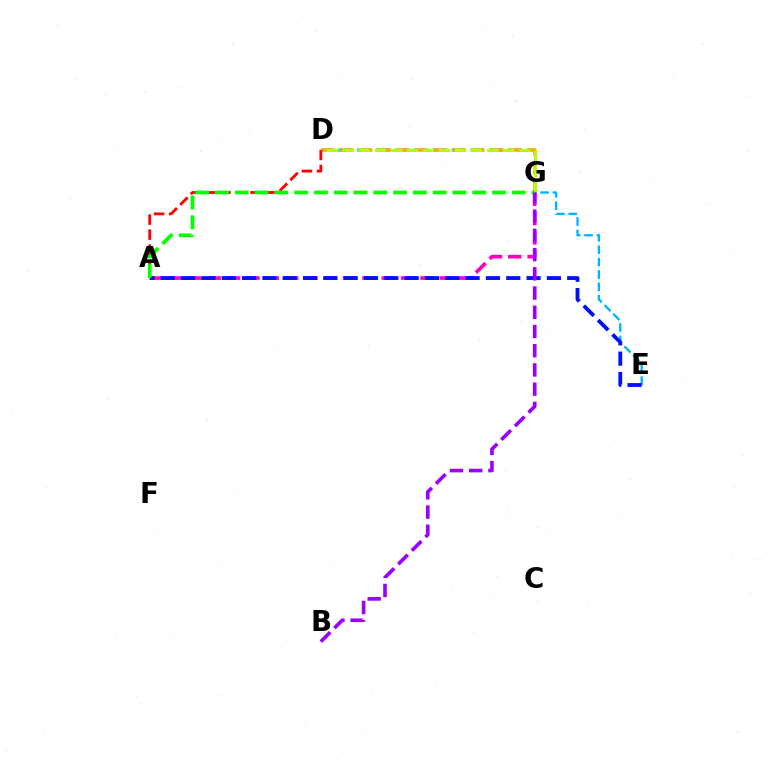{('D', 'G'): [{'color': '#00ff9d', 'line_style': 'dotted', 'thickness': 2.57}, {'color': '#ffa500', 'line_style': 'dashed', 'thickness': 2.54}, {'color': '#b3ff00', 'line_style': 'dashed', 'thickness': 2.18}], ('E', 'G'): [{'color': '#00b5ff', 'line_style': 'dashed', 'thickness': 1.68}], ('A', 'D'): [{'color': '#ff0000', 'line_style': 'dashed', 'thickness': 2.04}], ('A', 'G'): [{'color': '#ff00bd', 'line_style': 'dashed', 'thickness': 2.63}, {'color': '#08ff00', 'line_style': 'dashed', 'thickness': 2.69}], ('A', 'E'): [{'color': '#0010ff', 'line_style': 'dashed', 'thickness': 2.76}], ('B', 'G'): [{'color': '#9b00ff', 'line_style': 'dashed', 'thickness': 2.61}]}